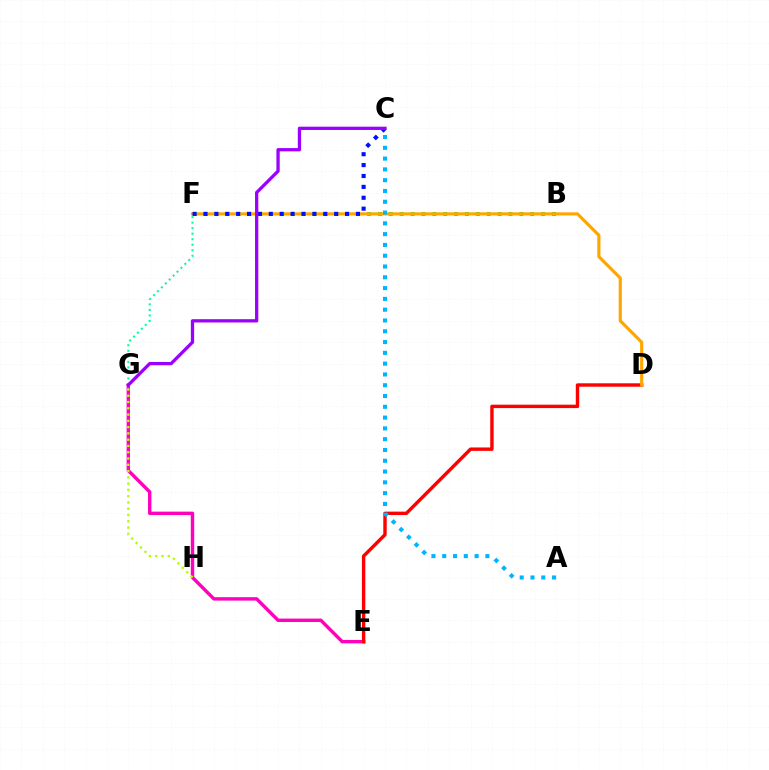{('E', 'G'): [{'color': '#ff00bd', 'line_style': 'solid', 'thickness': 2.46}], ('G', 'H'): [{'color': '#b3ff00', 'line_style': 'dotted', 'thickness': 1.71}], ('B', 'F'): [{'color': '#08ff00', 'line_style': 'dotted', 'thickness': 2.95}], ('F', 'G'): [{'color': '#00ff9d', 'line_style': 'dotted', 'thickness': 1.5}], ('D', 'E'): [{'color': '#ff0000', 'line_style': 'solid', 'thickness': 2.46}], ('D', 'F'): [{'color': '#ffa500', 'line_style': 'solid', 'thickness': 2.25}], ('C', 'F'): [{'color': '#0010ff', 'line_style': 'dotted', 'thickness': 2.96}], ('A', 'C'): [{'color': '#00b5ff', 'line_style': 'dotted', 'thickness': 2.93}], ('C', 'G'): [{'color': '#9b00ff', 'line_style': 'solid', 'thickness': 2.36}]}